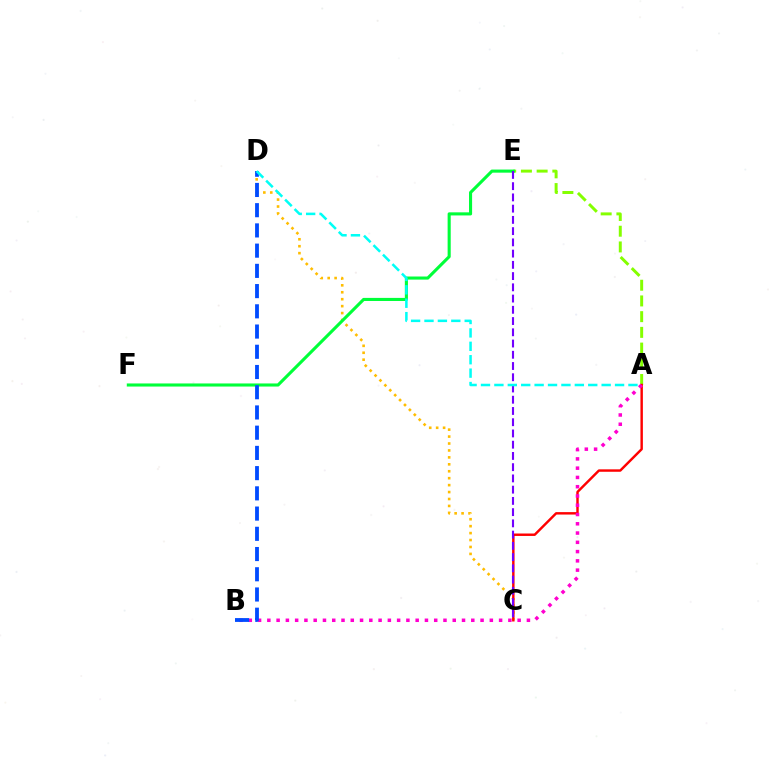{('C', 'D'): [{'color': '#ffbd00', 'line_style': 'dotted', 'thickness': 1.88}], ('A', 'E'): [{'color': '#84ff00', 'line_style': 'dashed', 'thickness': 2.13}], ('E', 'F'): [{'color': '#00ff39', 'line_style': 'solid', 'thickness': 2.23}], ('A', 'C'): [{'color': '#ff0000', 'line_style': 'solid', 'thickness': 1.75}], ('A', 'B'): [{'color': '#ff00cf', 'line_style': 'dotted', 'thickness': 2.52}], ('B', 'D'): [{'color': '#004bff', 'line_style': 'dashed', 'thickness': 2.75}], ('C', 'E'): [{'color': '#7200ff', 'line_style': 'dashed', 'thickness': 1.53}], ('A', 'D'): [{'color': '#00fff6', 'line_style': 'dashed', 'thickness': 1.82}]}